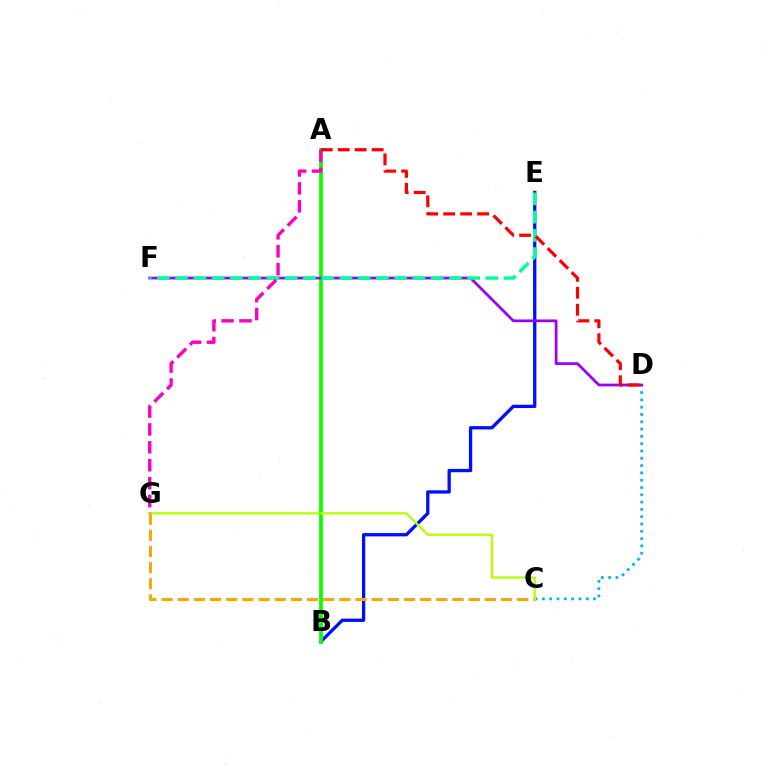{('C', 'D'): [{'color': '#00b5ff', 'line_style': 'dotted', 'thickness': 1.98}], ('B', 'E'): [{'color': '#0010ff', 'line_style': 'solid', 'thickness': 2.38}], ('A', 'B'): [{'color': '#08ff00', 'line_style': 'solid', 'thickness': 2.71}], ('C', 'G'): [{'color': '#ffa500', 'line_style': 'dashed', 'thickness': 2.2}, {'color': '#b3ff00', 'line_style': 'solid', 'thickness': 1.66}], ('D', 'F'): [{'color': '#9b00ff', 'line_style': 'solid', 'thickness': 1.98}], ('E', 'F'): [{'color': '#00ff9d', 'line_style': 'dashed', 'thickness': 2.48}], ('A', 'G'): [{'color': '#ff00bd', 'line_style': 'dashed', 'thickness': 2.44}], ('A', 'D'): [{'color': '#ff0000', 'line_style': 'dashed', 'thickness': 2.3}]}